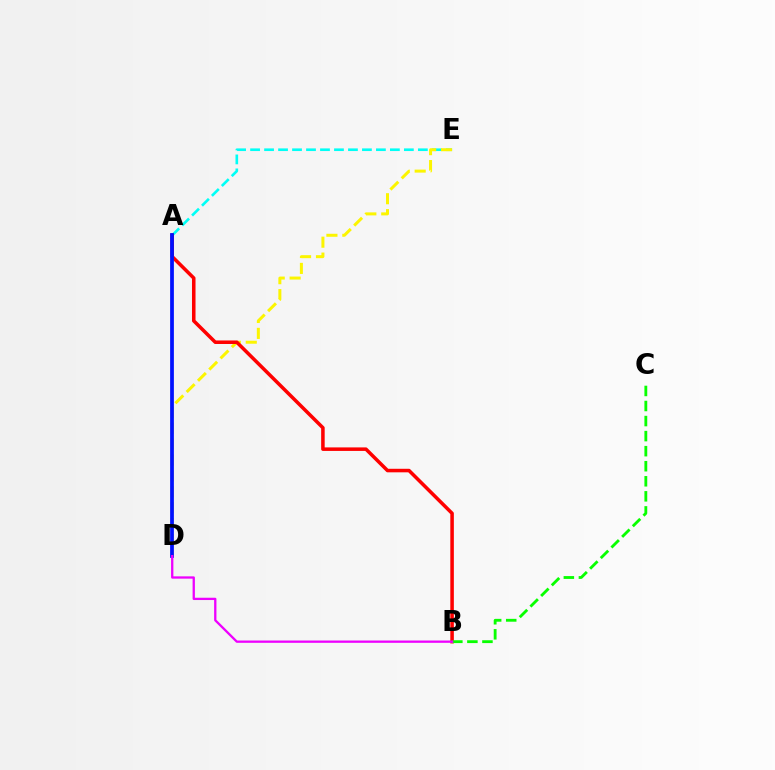{('A', 'E'): [{'color': '#00fff6', 'line_style': 'dashed', 'thickness': 1.9}], ('D', 'E'): [{'color': '#fcf500', 'line_style': 'dashed', 'thickness': 2.16}], ('A', 'B'): [{'color': '#ff0000', 'line_style': 'solid', 'thickness': 2.54}], ('B', 'C'): [{'color': '#08ff00', 'line_style': 'dashed', 'thickness': 2.05}], ('A', 'D'): [{'color': '#0010ff', 'line_style': 'solid', 'thickness': 2.7}], ('B', 'D'): [{'color': '#ee00ff', 'line_style': 'solid', 'thickness': 1.65}]}